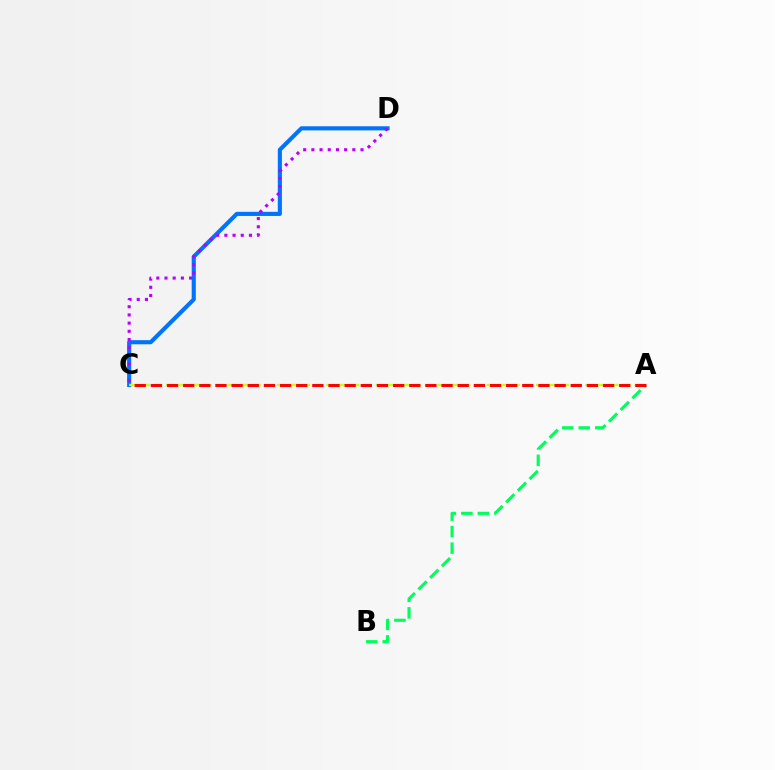{('A', 'B'): [{'color': '#00ff5c', 'line_style': 'dashed', 'thickness': 2.24}], ('C', 'D'): [{'color': '#0074ff', 'line_style': 'solid', 'thickness': 2.97}, {'color': '#b900ff', 'line_style': 'dotted', 'thickness': 2.23}], ('A', 'C'): [{'color': '#d1ff00', 'line_style': 'dashed', 'thickness': 1.68}, {'color': '#ff0000', 'line_style': 'dashed', 'thickness': 2.19}]}